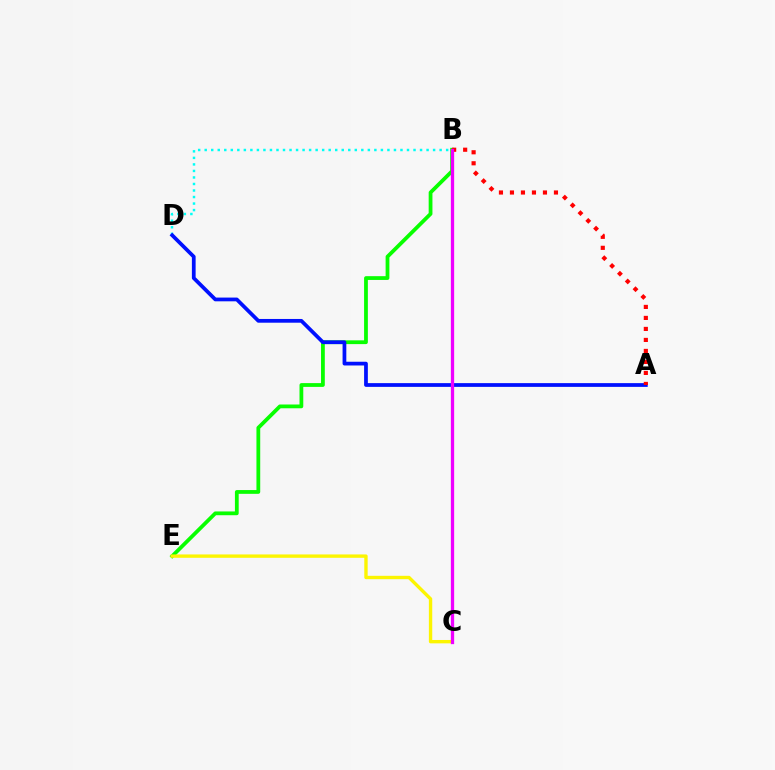{('B', 'E'): [{'color': '#08ff00', 'line_style': 'solid', 'thickness': 2.72}], ('B', 'D'): [{'color': '#00fff6', 'line_style': 'dotted', 'thickness': 1.77}], ('A', 'D'): [{'color': '#0010ff', 'line_style': 'solid', 'thickness': 2.69}], ('A', 'B'): [{'color': '#ff0000', 'line_style': 'dotted', 'thickness': 2.99}], ('C', 'E'): [{'color': '#fcf500', 'line_style': 'solid', 'thickness': 2.42}], ('B', 'C'): [{'color': '#ee00ff', 'line_style': 'solid', 'thickness': 2.37}]}